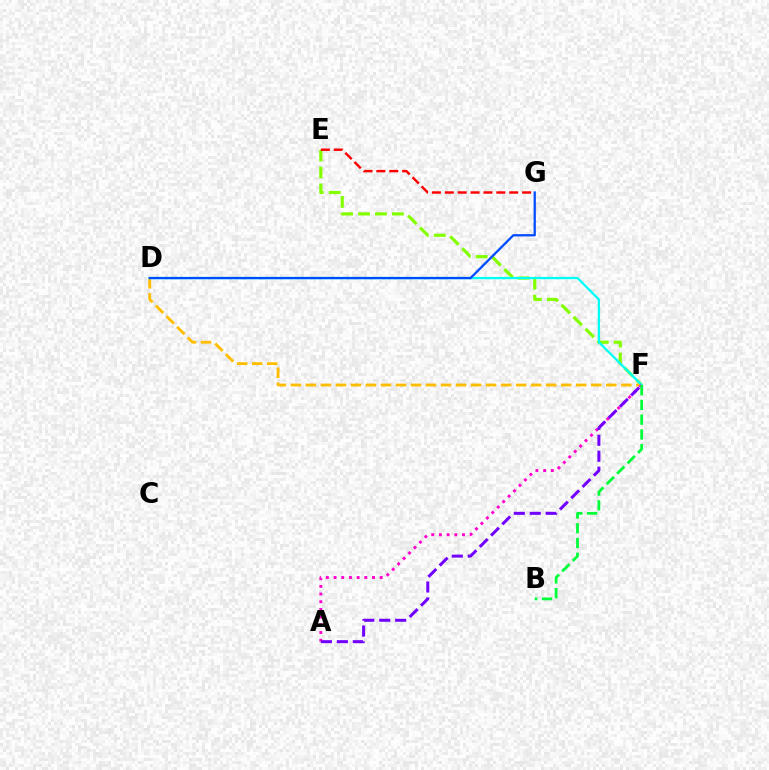{('E', 'F'): [{'color': '#84ff00', 'line_style': 'dashed', 'thickness': 2.3}], ('D', 'F'): [{'color': '#ffbd00', 'line_style': 'dashed', 'thickness': 2.04}, {'color': '#00fff6', 'line_style': 'solid', 'thickness': 1.65}], ('A', 'F'): [{'color': '#ff00cf', 'line_style': 'dotted', 'thickness': 2.09}, {'color': '#7200ff', 'line_style': 'dashed', 'thickness': 2.17}], ('D', 'G'): [{'color': '#004bff', 'line_style': 'solid', 'thickness': 1.64}], ('E', 'G'): [{'color': '#ff0000', 'line_style': 'dashed', 'thickness': 1.75}], ('B', 'F'): [{'color': '#00ff39', 'line_style': 'dashed', 'thickness': 2.01}]}